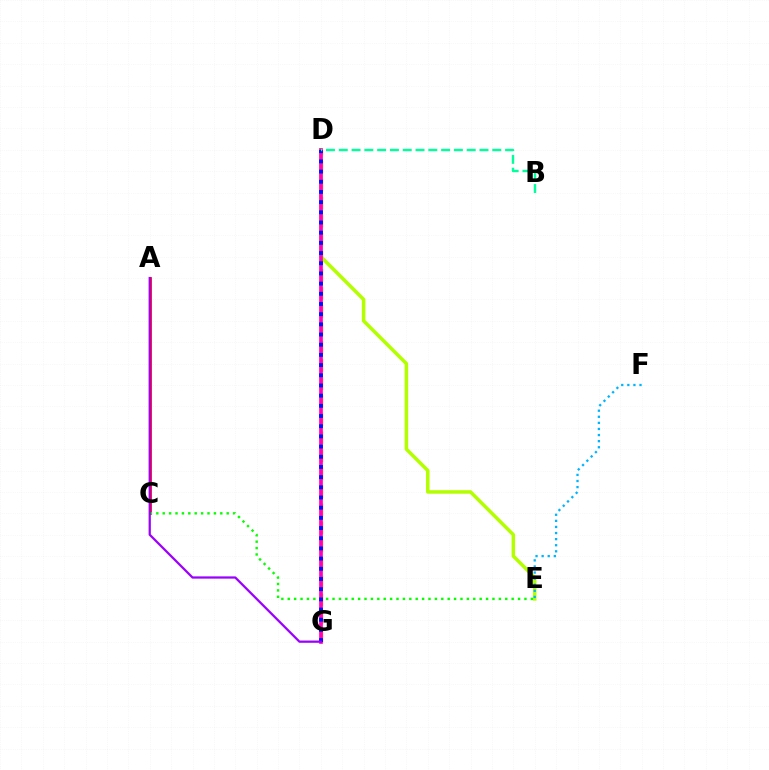{('D', 'G'): [{'color': '#ffa500', 'line_style': 'dashed', 'thickness': 2.45}, {'color': '#ff00bd', 'line_style': 'solid', 'thickness': 2.64}, {'color': '#0010ff', 'line_style': 'dotted', 'thickness': 2.77}], ('D', 'E'): [{'color': '#b3ff00', 'line_style': 'solid', 'thickness': 2.53}], ('A', 'C'): [{'color': '#ff0000', 'line_style': 'solid', 'thickness': 2.0}], ('C', 'E'): [{'color': '#08ff00', 'line_style': 'dotted', 'thickness': 1.74}], ('A', 'G'): [{'color': '#9b00ff', 'line_style': 'solid', 'thickness': 1.62}], ('E', 'F'): [{'color': '#00b5ff', 'line_style': 'dotted', 'thickness': 1.65}], ('B', 'D'): [{'color': '#00ff9d', 'line_style': 'dashed', 'thickness': 1.74}]}